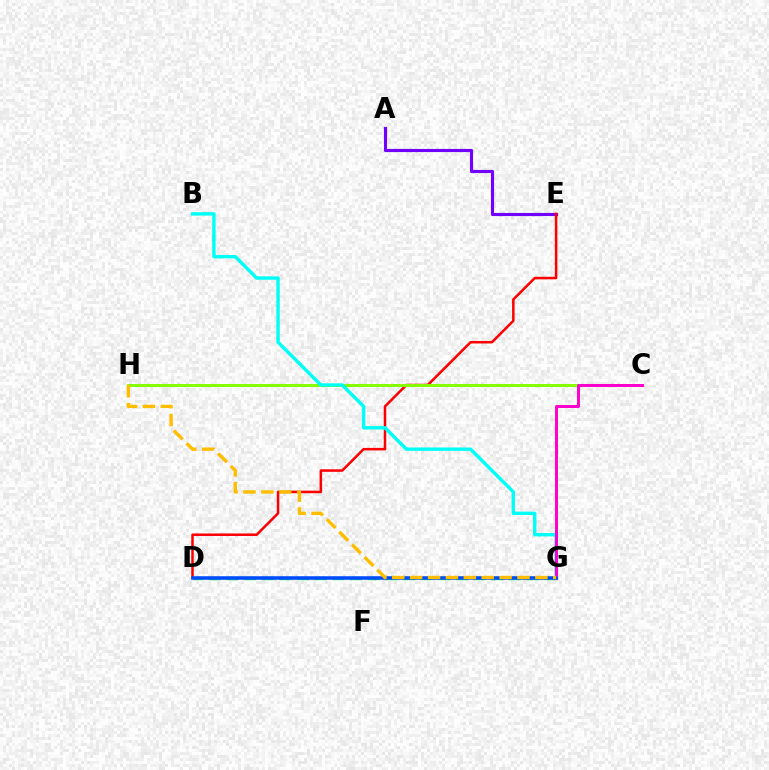{('A', 'E'): [{'color': '#7200ff', 'line_style': 'solid', 'thickness': 2.26}], ('D', 'E'): [{'color': '#ff0000', 'line_style': 'solid', 'thickness': 1.81}], ('C', 'H'): [{'color': '#84ff00', 'line_style': 'solid', 'thickness': 2.11}], ('B', 'G'): [{'color': '#00fff6', 'line_style': 'solid', 'thickness': 2.44}], ('C', 'G'): [{'color': '#ff00cf', 'line_style': 'solid', 'thickness': 2.14}], ('D', 'G'): [{'color': '#00ff39', 'line_style': 'dashed', 'thickness': 2.4}, {'color': '#004bff', 'line_style': 'solid', 'thickness': 2.55}], ('G', 'H'): [{'color': '#ffbd00', 'line_style': 'dashed', 'thickness': 2.43}]}